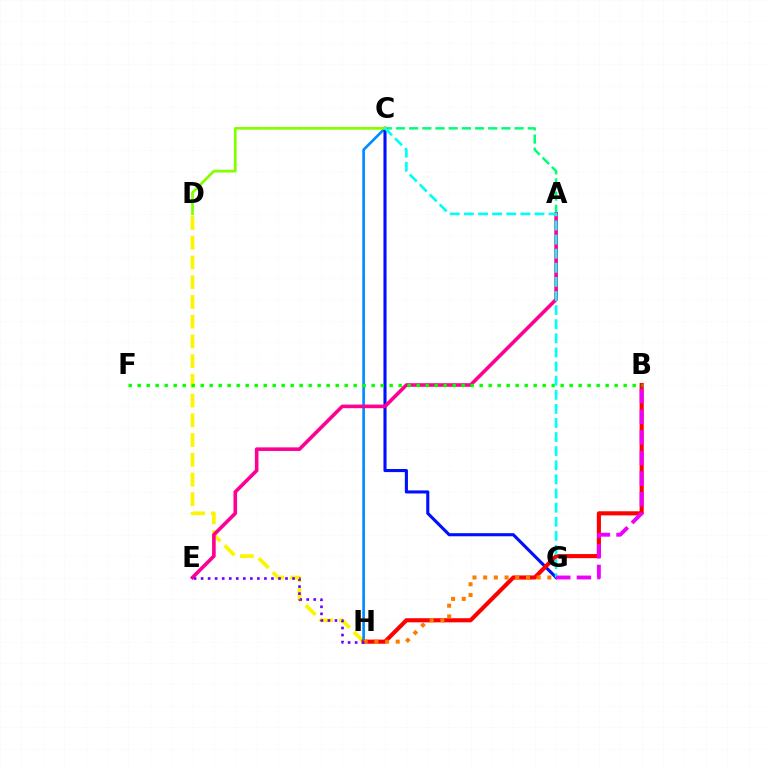{('D', 'H'): [{'color': '#fcf500', 'line_style': 'dashed', 'thickness': 2.68}], ('C', 'H'): [{'color': '#008cff', 'line_style': 'solid', 'thickness': 1.91}], ('C', 'G'): [{'color': '#0010ff', 'line_style': 'solid', 'thickness': 2.23}, {'color': '#00fff6', 'line_style': 'dashed', 'thickness': 1.92}], ('B', 'H'): [{'color': '#ff0000', 'line_style': 'solid', 'thickness': 2.96}], ('A', 'C'): [{'color': '#00ff74', 'line_style': 'dashed', 'thickness': 1.79}], ('A', 'E'): [{'color': '#ff0094', 'line_style': 'solid', 'thickness': 2.6}], ('G', 'H'): [{'color': '#ff7c00', 'line_style': 'dotted', 'thickness': 2.91}], ('B', 'F'): [{'color': '#08ff00', 'line_style': 'dotted', 'thickness': 2.45}], ('C', 'D'): [{'color': '#84ff00', 'line_style': 'solid', 'thickness': 1.99}], ('E', 'H'): [{'color': '#7200ff', 'line_style': 'dotted', 'thickness': 1.91}], ('B', 'G'): [{'color': '#ee00ff', 'line_style': 'dashed', 'thickness': 2.8}]}